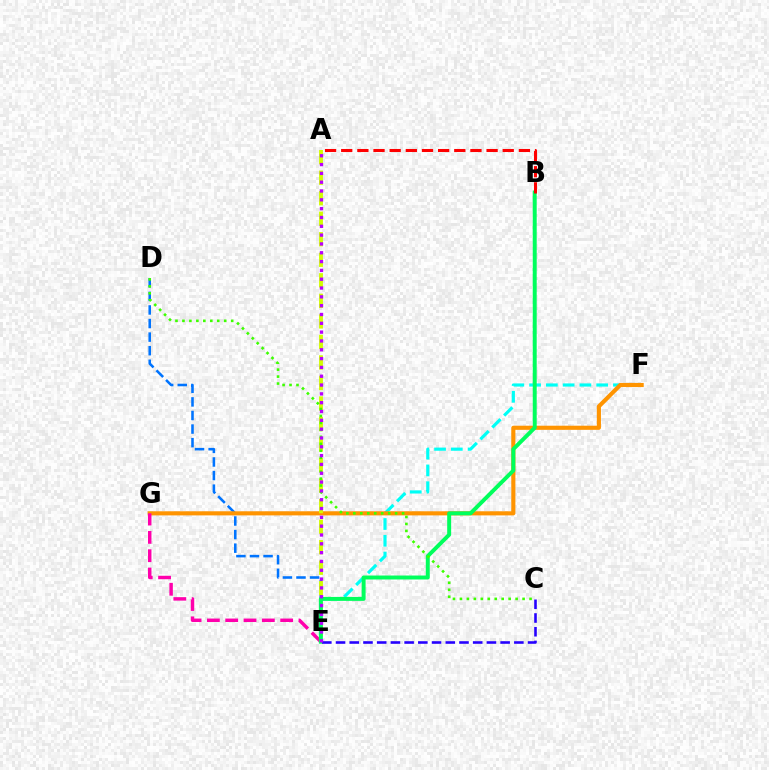{('D', 'E'): [{'color': '#0074ff', 'line_style': 'dashed', 'thickness': 1.84}], ('E', 'F'): [{'color': '#00fff6', 'line_style': 'dashed', 'thickness': 2.28}], ('F', 'G'): [{'color': '#ff9400', 'line_style': 'solid', 'thickness': 2.96}], ('A', 'E'): [{'color': '#d1ff00', 'line_style': 'dashed', 'thickness': 2.79}, {'color': '#b900ff', 'line_style': 'dotted', 'thickness': 2.4}], ('E', 'G'): [{'color': '#ff00ac', 'line_style': 'dashed', 'thickness': 2.49}], ('B', 'E'): [{'color': '#00ff5c', 'line_style': 'solid', 'thickness': 2.85}], ('A', 'B'): [{'color': '#ff0000', 'line_style': 'dashed', 'thickness': 2.19}], ('C', 'E'): [{'color': '#2500ff', 'line_style': 'dashed', 'thickness': 1.86}], ('C', 'D'): [{'color': '#3dff00', 'line_style': 'dotted', 'thickness': 1.89}]}